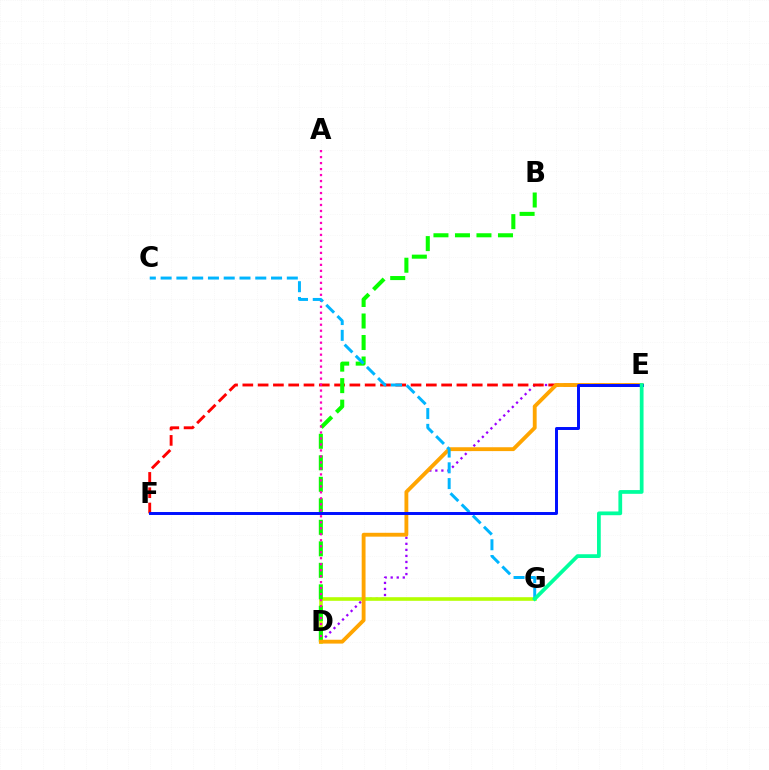{('D', 'E'): [{'color': '#9b00ff', 'line_style': 'dotted', 'thickness': 1.64}, {'color': '#ffa500', 'line_style': 'solid', 'thickness': 2.77}], ('D', 'G'): [{'color': '#b3ff00', 'line_style': 'solid', 'thickness': 2.6}], ('E', 'F'): [{'color': '#ff0000', 'line_style': 'dashed', 'thickness': 2.08}, {'color': '#0010ff', 'line_style': 'solid', 'thickness': 2.13}], ('B', 'D'): [{'color': '#08ff00', 'line_style': 'dashed', 'thickness': 2.92}], ('A', 'D'): [{'color': '#ff00bd', 'line_style': 'dotted', 'thickness': 1.63}], ('C', 'G'): [{'color': '#00b5ff', 'line_style': 'dashed', 'thickness': 2.14}], ('E', 'G'): [{'color': '#00ff9d', 'line_style': 'solid', 'thickness': 2.7}]}